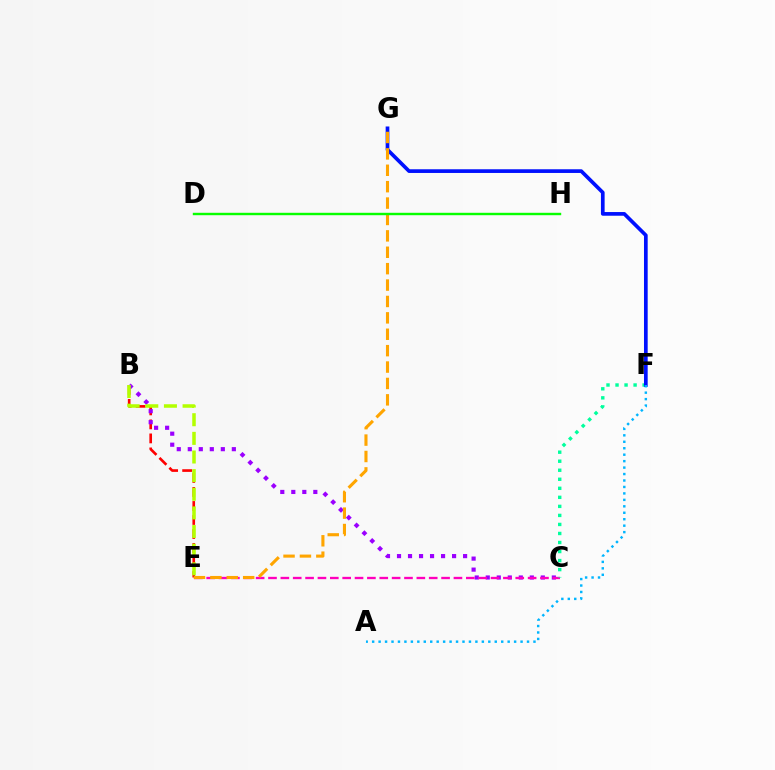{('B', 'E'): [{'color': '#ff0000', 'line_style': 'dashed', 'thickness': 1.9}, {'color': '#b3ff00', 'line_style': 'dashed', 'thickness': 2.53}], ('B', 'C'): [{'color': '#9b00ff', 'line_style': 'dotted', 'thickness': 2.99}], ('C', 'E'): [{'color': '#ff00bd', 'line_style': 'dashed', 'thickness': 1.68}], ('C', 'F'): [{'color': '#00ff9d', 'line_style': 'dotted', 'thickness': 2.45}], ('F', 'G'): [{'color': '#0010ff', 'line_style': 'solid', 'thickness': 2.66}], ('E', 'G'): [{'color': '#ffa500', 'line_style': 'dashed', 'thickness': 2.23}], ('D', 'H'): [{'color': '#08ff00', 'line_style': 'solid', 'thickness': 1.74}], ('A', 'F'): [{'color': '#00b5ff', 'line_style': 'dotted', 'thickness': 1.75}]}